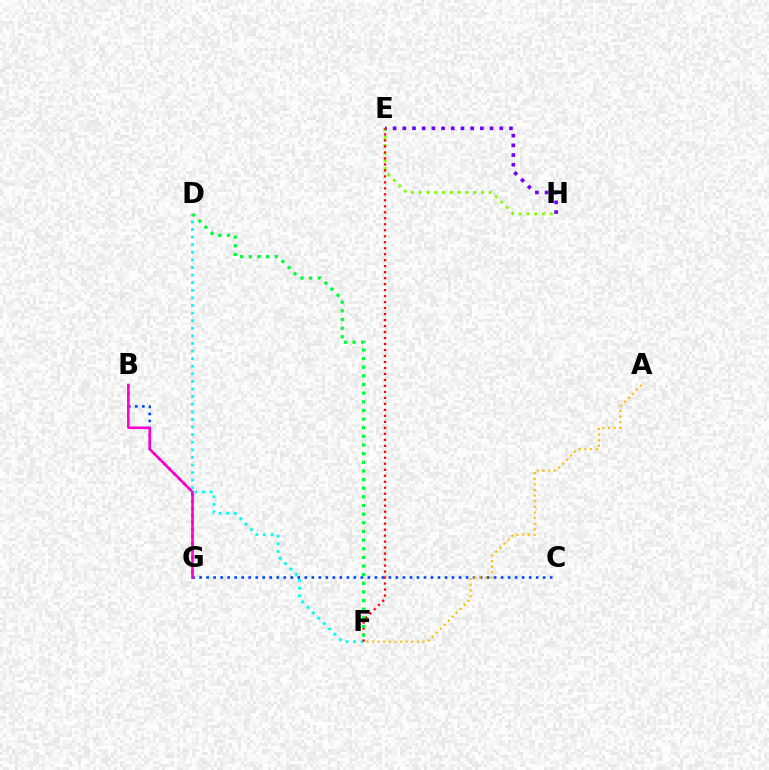{('E', 'H'): [{'color': '#84ff00', 'line_style': 'dotted', 'thickness': 2.11}, {'color': '#7200ff', 'line_style': 'dotted', 'thickness': 2.63}], ('D', 'F'): [{'color': '#00fff6', 'line_style': 'dotted', 'thickness': 2.06}, {'color': '#00ff39', 'line_style': 'dotted', 'thickness': 2.35}], ('B', 'C'): [{'color': '#004bff', 'line_style': 'dotted', 'thickness': 1.91}], ('A', 'F'): [{'color': '#ffbd00', 'line_style': 'dotted', 'thickness': 1.53}], ('B', 'G'): [{'color': '#ff00cf', 'line_style': 'solid', 'thickness': 1.86}], ('E', 'F'): [{'color': '#ff0000', 'line_style': 'dotted', 'thickness': 1.63}]}